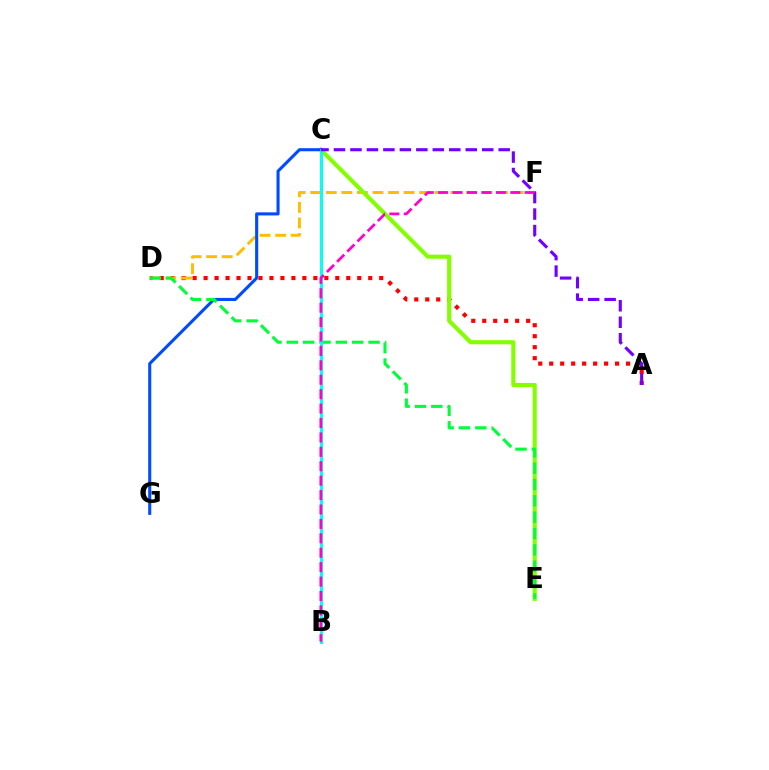{('A', 'D'): [{'color': '#ff0000', 'line_style': 'dotted', 'thickness': 2.98}], ('D', 'F'): [{'color': '#ffbd00', 'line_style': 'dashed', 'thickness': 2.12}], ('C', 'E'): [{'color': '#84ff00', 'line_style': 'solid', 'thickness': 2.95}], ('C', 'G'): [{'color': '#004bff', 'line_style': 'solid', 'thickness': 2.22}], ('D', 'E'): [{'color': '#00ff39', 'line_style': 'dashed', 'thickness': 2.22}], ('B', 'C'): [{'color': '#00fff6', 'line_style': 'solid', 'thickness': 2.16}], ('A', 'C'): [{'color': '#7200ff', 'line_style': 'dashed', 'thickness': 2.24}], ('B', 'F'): [{'color': '#ff00cf', 'line_style': 'dashed', 'thickness': 1.96}]}